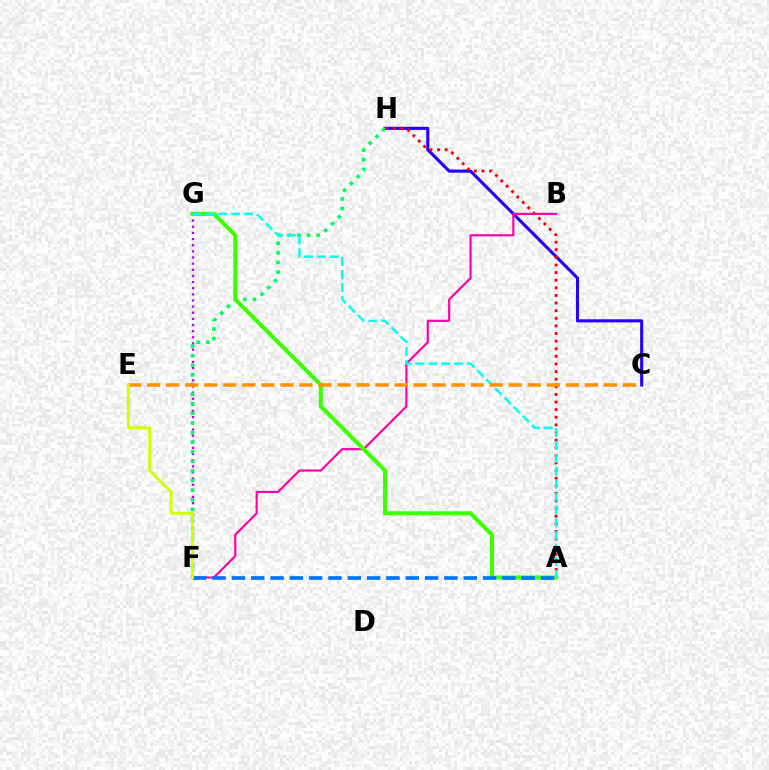{('F', 'G'): [{'color': '#b900ff', 'line_style': 'dotted', 'thickness': 1.67}], ('C', 'H'): [{'color': '#2500ff', 'line_style': 'solid', 'thickness': 2.23}], ('B', 'F'): [{'color': '#ff00ac', 'line_style': 'solid', 'thickness': 1.57}], ('F', 'H'): [{'color': '#00ff5c', 'line_style': 'dotted', 'thickness': 2.61}], ('A', 'H'): [{'color': '#ff0000', 'line_style': 'dotted', 'thickness': 2.07}], ('A', 'G'): [{'color': '#3dff00', 'line_style': 'solid', 'thickness': 2.94}, {'color': '#00fff6', 'line_style': 'dashed', 'thickness': 1.75}], ('A', 'F'): [{'color': '#0074ff', 'line_style': 'dashed', 'thickness': 2.62}], ('C', 'E'): [{'color': '#ff9400', 'line_style': 'dashed', 'thickness': 2.59}], ('E', 'F'): [{'color': '#d1ff00', 'line_style': 'solid', 'thickness': 2.08}]}